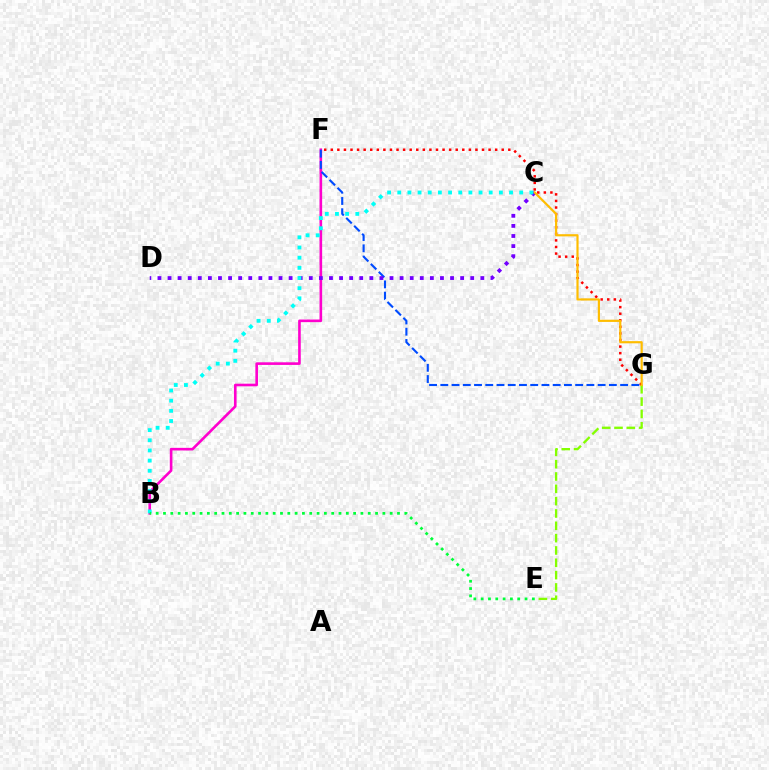{('B', 'F'): [{'color': '#ff00cf', 'line_style': 'solid', 'thickness': 1.89}], ('F', 'G'): [{'color': '#ff0000', 'line_style': 'dotted', 'thickness': 1.79}, {'color': '#004bff', 'line_style': 'dashed', 'thickness': 1.53}], ('E', 'G'): [{'color': '#84ff00', 'line_style': 'dashed', 'thickness': 1.67}], ('C', 'D'): [{'color': '#7200ff', 'line_style': 'dotted', 'thickness': 2.74}], ('C', 'G'): [{'color': '#ffbd00', 'line_style': 'solid', 'thickness': 1.57}], ('B', 'C'): [{'color': '#00fff6', 'line_style': 'dotted', 'thickness': 2.76}], ('B', 'E'): [{'color': '#00ff39', 'line_style': 'dotted', 'thickness': 1.99}]}